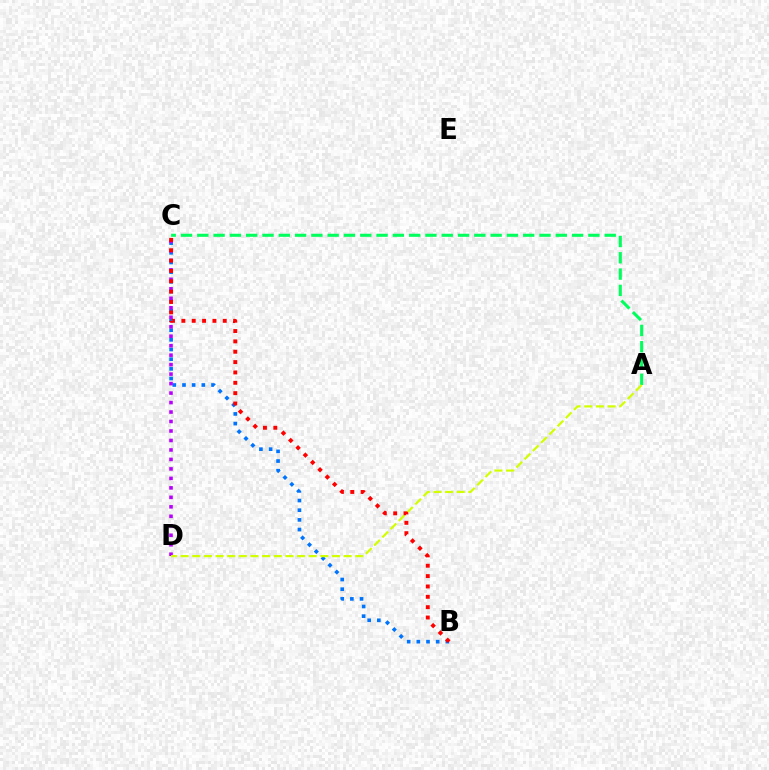{('B', 'C'): [{'color': '#0074ff', 'line_style': 'dotted', 'thickness': 2.63}, {'color': '#ff0000', 'line_style': 'dotted', 'thickness': 2.81}], ('A', 'C'): [{'color': '#00ff5c', 'line_style': 'dashed', 'thickness': 2.21}], ('C', 'D'): [{'color': '#b900ff', 'line_style': 'dotted', 'thickness': 2.58}], ('A', 'D'): [{'color': '#d1ff00', 'line_style': 'dashed', 'thickness': 1.58}]}